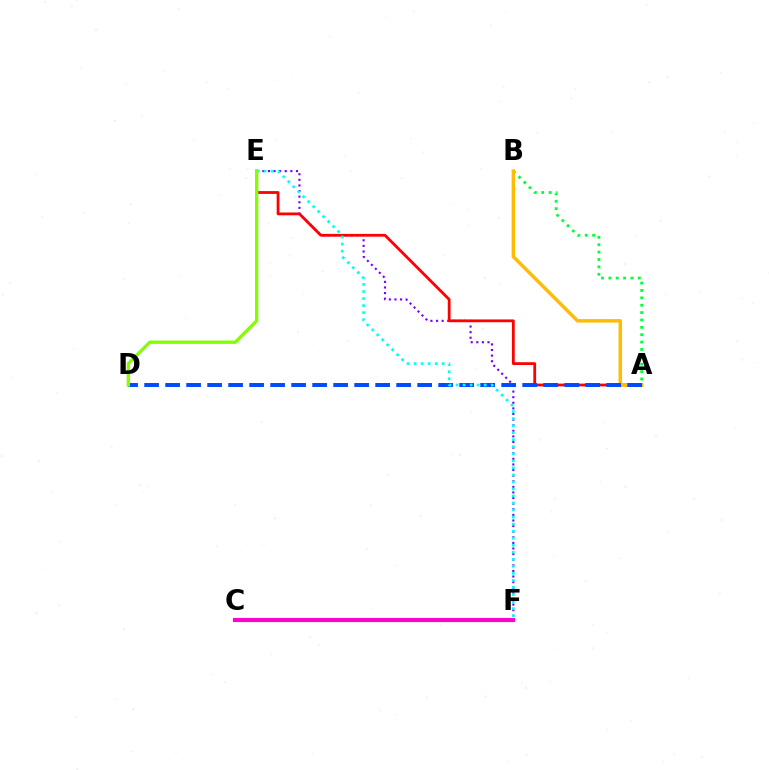{('E', 'F'): [{'color': '#7200ff', 'line_style': 'dotted', 'thickness': 1.52}, {'color': '#00fff6', 'line_style': 'dotted', 'thickness': 1.91}], ('A', 'B'): [{'color': '#00ff39', 'line_style': 'dotted', 'thickness': 2.0}, {'color': '#ffbd00', 'line_style': 'solid', 'thickness': 2.51}], ('C', 'F'): [{'color': '#ff00cf', 'line_style': 'solid', 'thickness': 2.97}], ('A', 'E'): [{'color': '#ff0000', 'line_style': 'solid', 'thickness': 2.01}], ('A', 'D'): [{'color': '#004bff', 'line_style': 'dashed', 'thickness': 2.85}], ('D', 'E'): [{'color': '#84ff00', 'line_style': 'solid', 'thickness': 2.41}]}